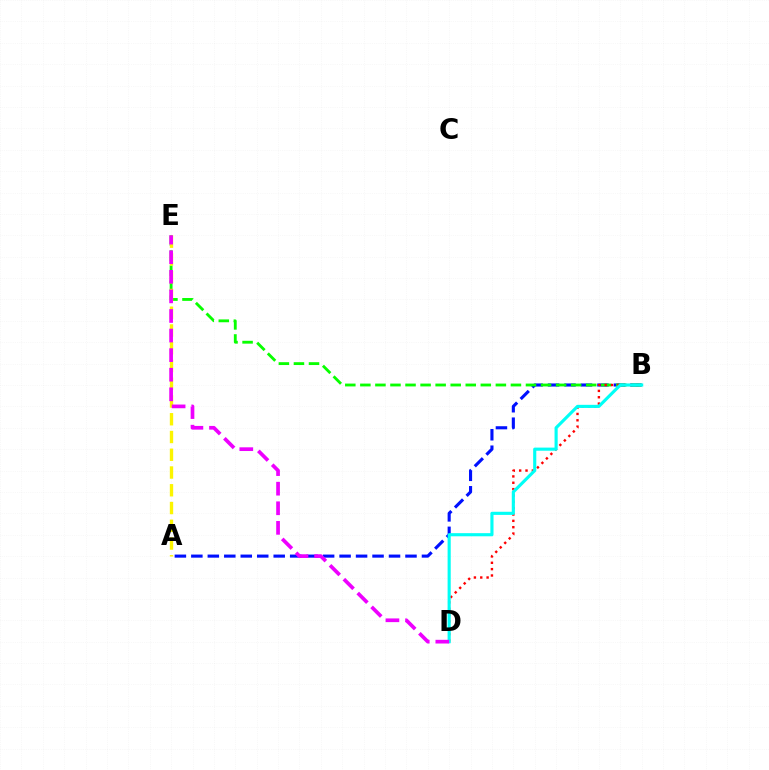{('A', 'B'): [{'color': '#0010ff', 'line_style': 'dashed', 'thickness': 2.24}], ('B', 'E'): [{'color': '#08ff00', 'line_style': 'dashed', 'thickness': 2.05}], ('A', 'E'): [{'color': '#fcf500', 'line_style': 'dashed', 'thickness': 2.41}], ('B', 'D'): [{'color': '#ff0000', 'line_style': 'dotted', 'thickness': 1.72}, {'color': '#00fff6', 'line_style': 'solid', 'thickness': 2.25}], ('D', 'E'): [{'color': '#ee00ff', 'line_style': 'dashed', 'thickness': 2.66}]}